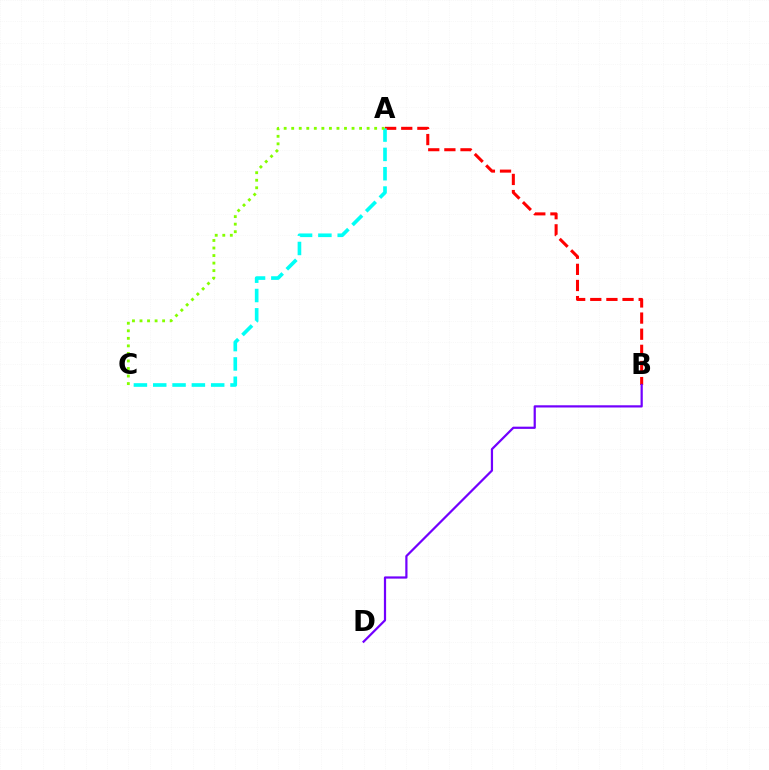{('A', 'B'): [{'color': '#ff0000', 'line_style': 'dashed', 'thickness': 2.19}], ('A', 'C'): [{'color': '#00fff6', 'line_style': 'dashed', 'thickness': 2.62}, {'color': '#84ff00', 'line_style': 'dotted', 'thickness': 2.05}], ('B', 'D'): [{'color': '#7200ff', 'line_style': 'solid', 'thickness': 1.6}]}